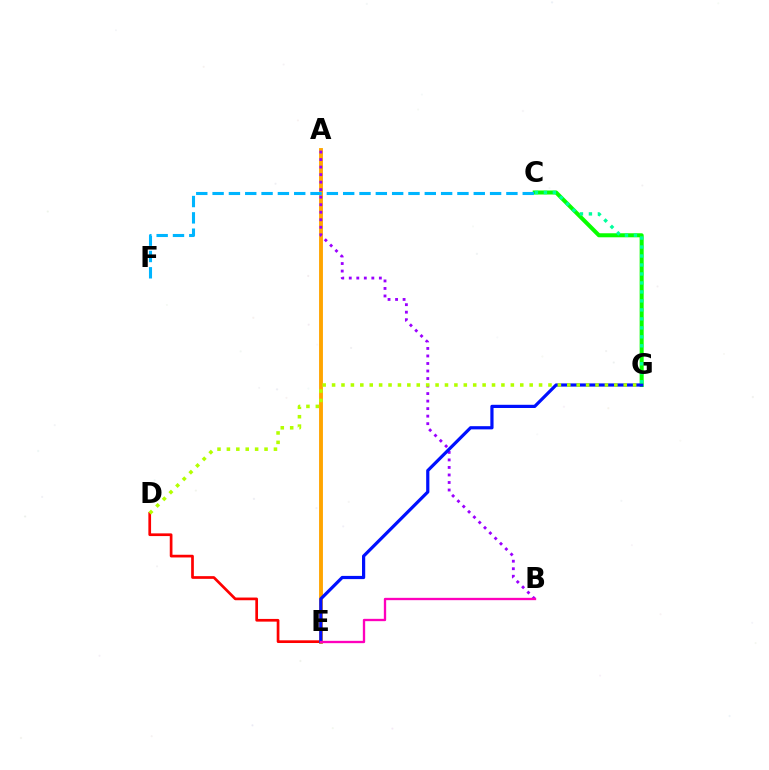{('D', 'E'): [{'color': '#ff0000', 'line_style': 'solid', 'thickness': 1.94}], ('C', 'G'): [{'color': '#08ff00', 'line_style': 'solid', 'thickness': 2.9}, {'color': '#00ff9d', 'line_style': 'dotted', 'thickness': 2.44}], ('A', 'E'): [{'color': '#ffa500', 'line_style': 'solid', 'thickness': 2.78}], ('C', 'F'): [{'color': '#00b5ff', 'line_style': 'dashed', 'thickness': 2.22}], ('A', 'B'): [{'color': '#9b00ff', 'line_style': 'dotted', 'thickness': 2.04}], ('E', 'G'): [{'color': '#0010ff', 'line_style': 'solid', 'thickness': 2.31}], ('B', 'E'): [{'color': '#ff00bd', 'line_style': 'solid', 'thickness': 1.68}], ('D', 'G'): [{'color': '#b3ff00', 'line_style': 'dotted', 'thickness': 2.56}]}